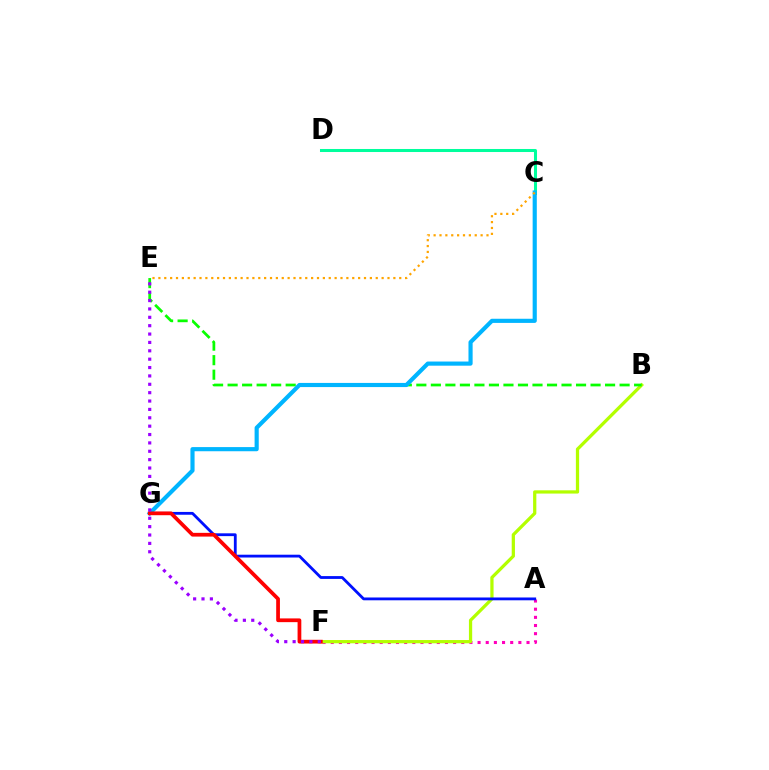{('A', 'F'): [{'color': '#ff00bd', 'line_style': 'dotted', 'thickness': 2.22}], ('C', 'D'): [{'color': '#00ff9d', 'line_style': 'solid', 'thickness': 2.18}], ('B', 'F'): [{'color': '#b3ff00', 'line_style': 'solid', 'thickness': 2.34}], ('B', 'E'): [{'color': '#08ff00', 'line_style': 'dashed', 'thickness': 1.97}], ('C', 'G'): [{'color': '#00b5ff', 'line_style': 'solid', 'thickness': 2.99}], ('A', 'G'): [{'color': '#0010ff', 'line_style': 'solid', 'thickness': 2.02}], ('F', 'G'): [{'color': '#ff0000', 'line_style': 'solid', 'thickness': 2.69}], ('E', 'F'): [{'color': '#9b00ff', 'line_style': 'dotted', 'thickness': 2.27}], ('C', 'E'): [{'color': '#ffa500', 'line_style': 'dotted', 'thickness': 1.6}]}